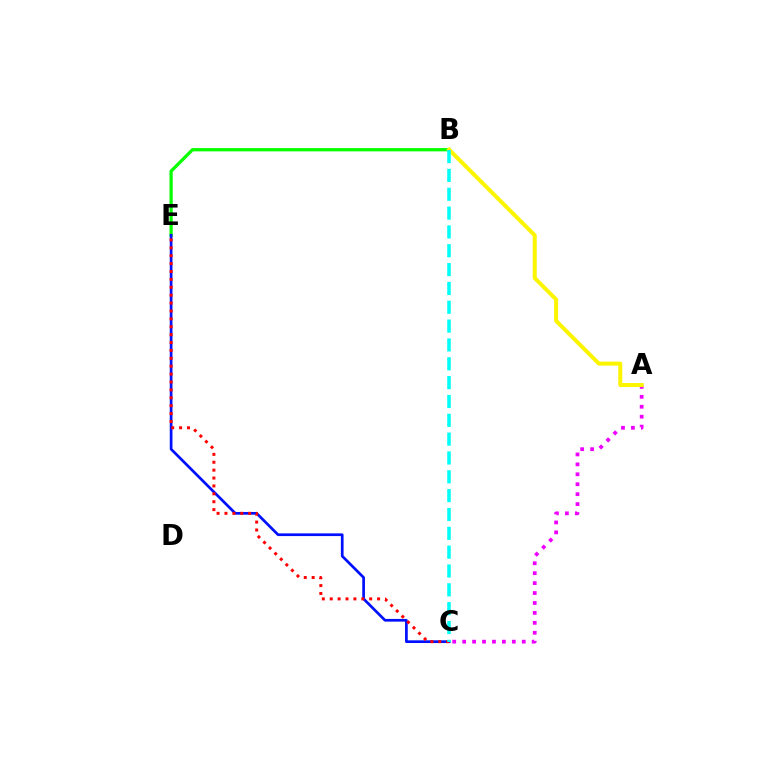{('A', 'C'): [{'color': '#ee00ff', 'line_style': 'dotted', 'thickness': 2.7}], ('B', 'E'): [{'color': '#08ff00', 'line_style': 'solid', 'thickness': 2.35}], ('C', 'E'): [{'color': '#0010ff', 'line_style': 'solid', 'thickness': 1.95}, {'color': '#ff0000', 'line_style': 'dotted', 'thickness': 2.14}], ('A', 'B'): [{'color': '#fcf500', 'line_style': 'solid', 'thickness': 2.88}], ('B', 'C'): [{'color': '#00fff6', 'line_style': 'dashed', 'thickness': 2.56}]}